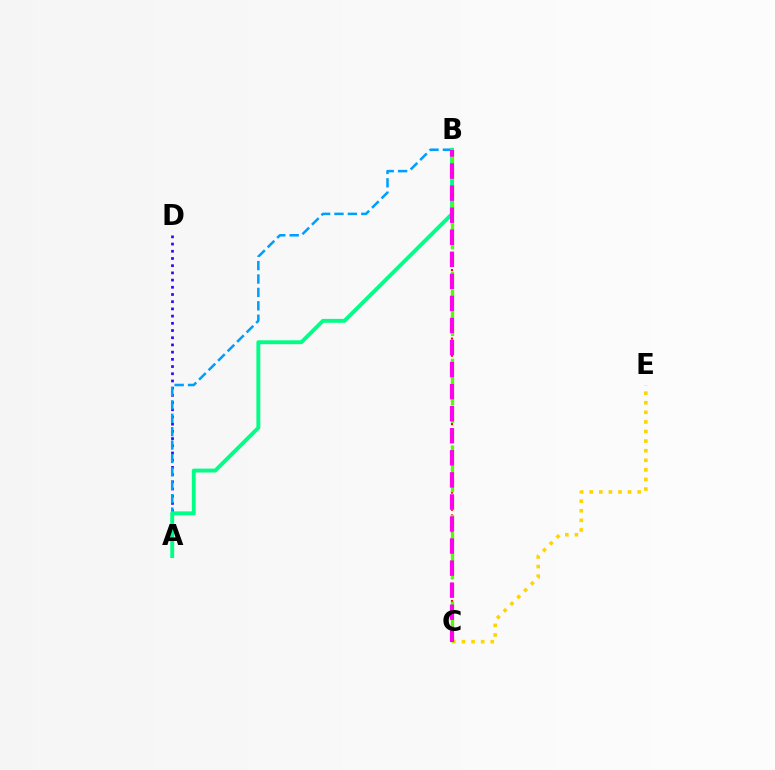{('B', 'C'): [{'color': '#ff0000', 'line_style': 'dotted', 'thickness': 1.55}, {'color': '#4fff00', 'line_style': 'dashed', 'thickness': 2.36}, {'color': '#ff00ed', 'line_style': 'dashed', 'thickness': 3.0}], ('A', 'D'): [{'color': '#3700ff', 'line_style': 'dotted', 'thickness': 1.96}], ('A', 'B'): [{'color': '#009eff', 'line_style': 'dashed', 'thickness': 1.82}, {'color': '#00ff86', 'line_style': 'solid', 'thickness': 2.8}], ('C', 'E'): [{'color': '#ffd500', 'line_style': 'dotted', 'thickness': 2.61}]}